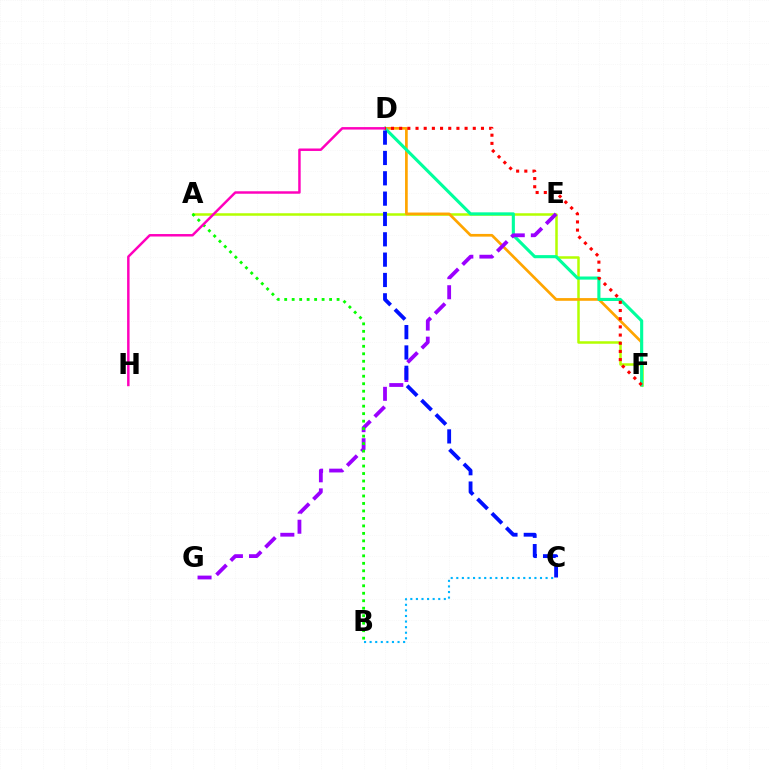{('A', 'F'): [{'color': '#b3ff00', 'line_style': 'solid', 'thickness': 1.81}], ('D', 'F'): [{'color': '#ffa500', 'line_style': 'solid', 'thickness': 1.94}, {'color': '#00ff9d', 'line_style': 'solid', 'thickness': 2.24}, {'color': '#ff0000', 'line_style': 'dotted', 'thickness': 2.22}], ('E', 'G'): [{'color': '#9b00ff', 'line_style': 'dashed', 'thickness': 2.73}], ('B', 'C'): [{'color': '#00b5ff', 'line_style': 'dotted', 'thickness': 1.52}], ('A', 'B'): [{'color': '#08ff00', 'line_style': 'dotted', 'thickness': 2.03}], ('C', 'D'): [{'color': '#0010ff', 'line_style': 'dashed', 'thickness': 2.76}], ('D', 'H'): [{'color': '#ff00bd', 'line_style': 'solid', 'thickness': 1.78}]}